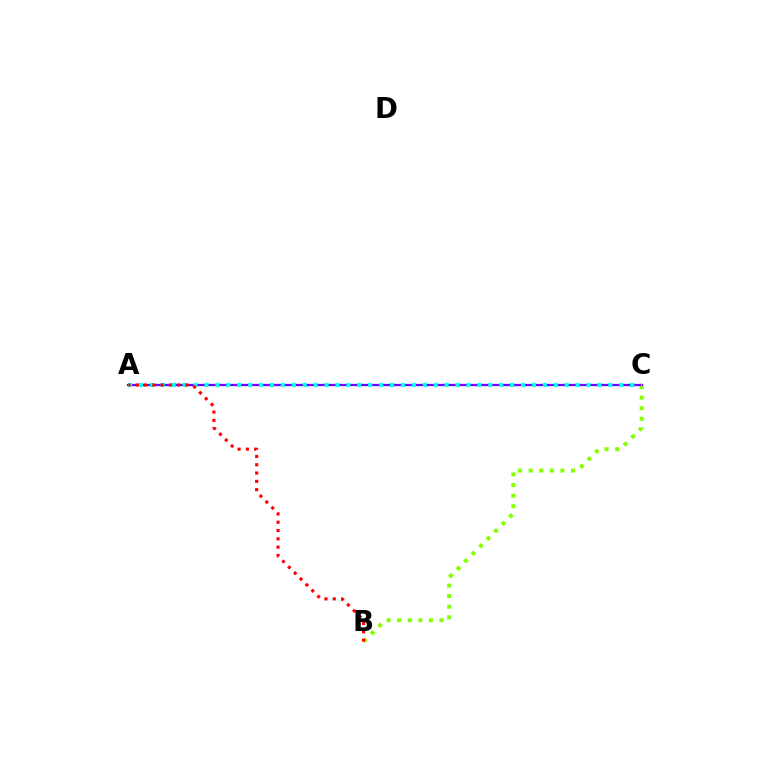{('B', 'C'): [{'color': '#84ff00', 'line_style': 'dotted', 'thickness': 2.88}], ('A', 'C'): [{'color': '#7200ff', 'line_style': 'solid', 'thickness': 1.64}, {'color': '#00fff6', 'line_style': 'dotted', 'thickness': 2.97}], ('A', 'B'): [{'color': '#ff0000', 'line_style': 'dotted', 'thickness': 2.25}]}